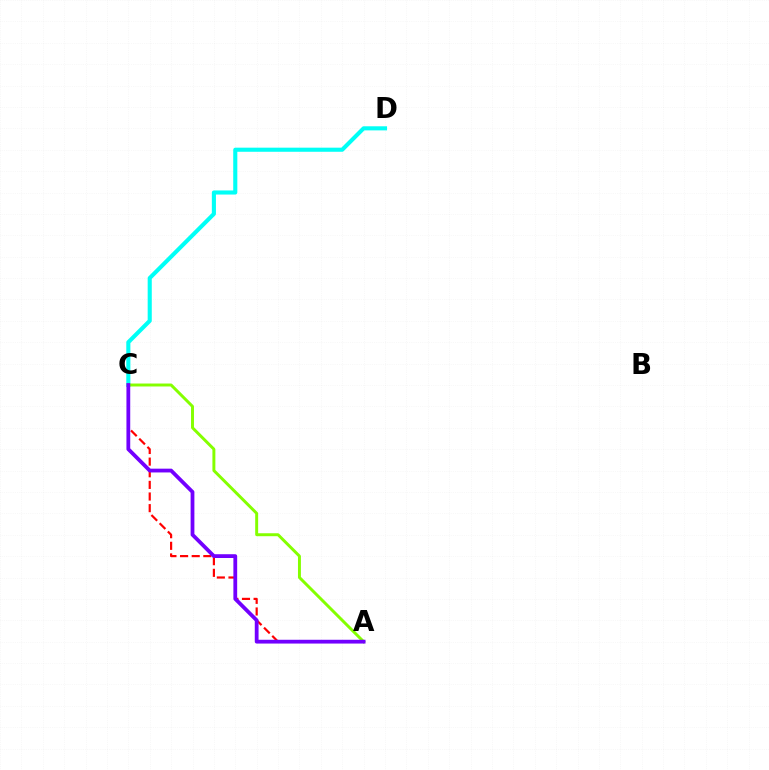{('C', 'D'): [{'color': '#00fff6', 'line_style': 'solid', 'thickness': 2.95}], ('A', 'C'): [{'color': '#ff0000', 'line_style': 'dashed', 'thickness': 1.58}, {'color': '#84ff00', 'line_style': 'solid', 'thickness': 2.12}, {'color': '#7200ff', 'line_style': 'solid', 'thickness': 2.72}]}